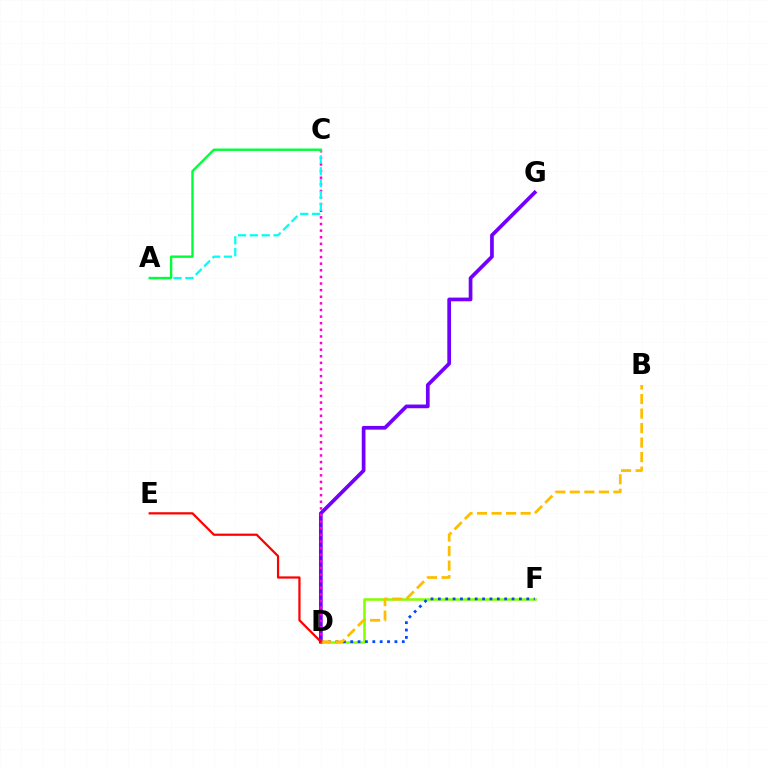{('D', 'F'): [{'color': '#84ff00', 'line_style': 'solid', 'thickness': 1.83}, {'color': '#004bff', 'line_style': 'dotted', 'thickness': 2.0}], ('D', 'G'): [{'color': '#7200ff', 'line_style': 'solid', 'thickness': 2.67}], ('B', 'D'): [{'color': '#ffbd00', 'line_style': 'dashed', 'thickness': 1.97}], ('C', 'D'): [{'color': '#ff00cf', 'line_style': 'dotted', 'thickness': 1.8}], ('A', 'C'): [{'color': '#00fff6', 'line_style': 'dashed', 'thickness': 1.61}, {'color': '#00ff39', 'line_style': 'solid', 'thickness': 1.72}], ('D', 'E'): [{'color': '#ff0000', 'line_style': 'solid', 'thickness': 1.6}]}